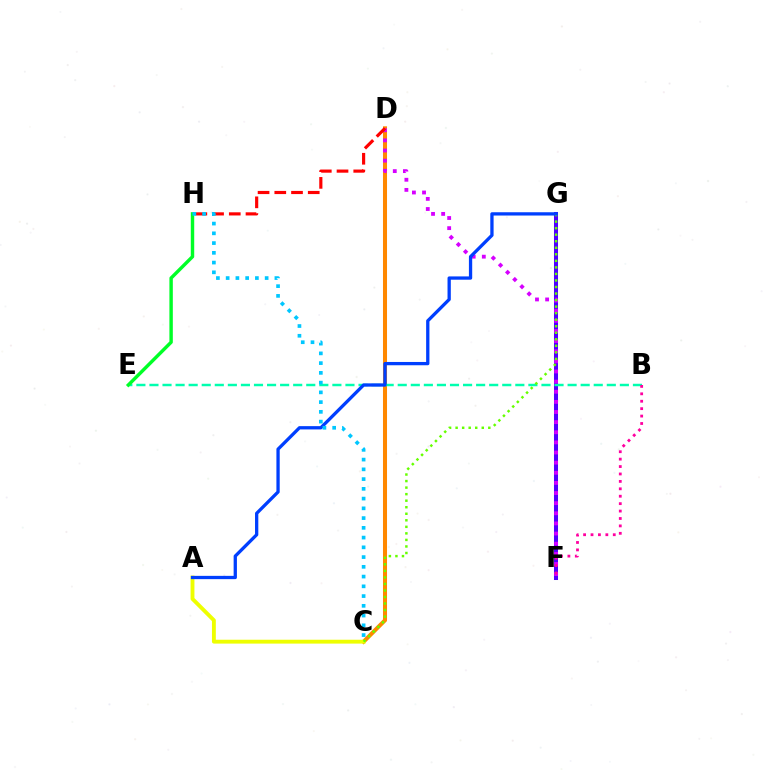{('F', 'G'): [{'color': '#4f00ff', 'line_style': 'solid', 'thickness': 2.9}], ('C', 'D'): [{'color': '#ff8800', 'line_style': 'solid', 'thickness': 2.91}], ('B', 'E'): [{'color': '#00ffaf', 'line_style': 'dashed', 'thickness': 1.78}], ('D', 'F'): [{'color': '#d600ff', 'line_style': 'dotted', 'thickness': 2.75}], ('B', 'F'): [{'color': '#ff00a0', 'line_style': 'dotted', 'thickness': 2.02}], ('A', 'C'): [{'color': '#eeff00', 'line_style': 'solid', 'thickness': 2.78}], ('D', 'H'): [{'color': '#ff0000', 'line_style': 'dashed', 'thickness': 2.27}], ('E', 'H'): [{'color': '#00ff27', 'line_style': 'solid', 'thickness': 2.47}], ('C', 'G'): [{'color': '#66ff00', 'line_style': 'dotted', 'thickness': 1.78}], ('A', 'G'): [{'color': '#003fff', 'line_style': 'solid', 'thickness': 2.37}], ('C', 'H'): [{'color': '#00c7ff', 'line_style': 'dotted', 'thickness': 2.65}]}